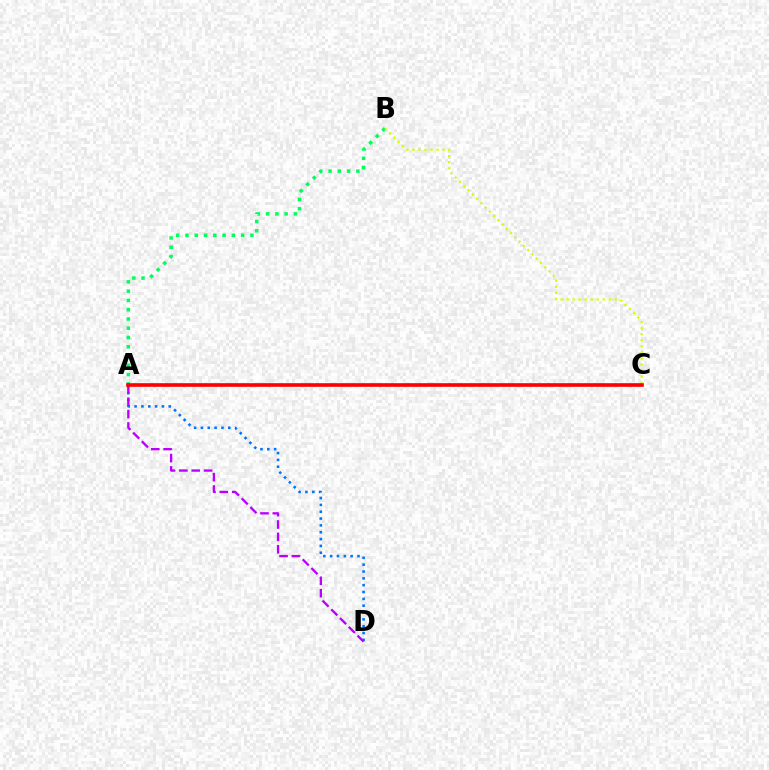{('A', 'B'): [{'color': '#00ff5c', 'line_style': 'dotted', 'thickness': 2.52}], ('A', 'D'): [{'color': '#0074ff', 'line_style': 'dotted', 'thickness': 1.86}, {'color': '#b900ff', 'line_style': 'dashed', 'thickness': 1.68}], ('B', 'C'): [{'color': '#d1ff00', 'line_style': 'dotted', 'thickness': 1.64}], ('A', 'C'): [{'color': '#ff0000', 'line_style': 'solid', 'thickness': 2.62}]}